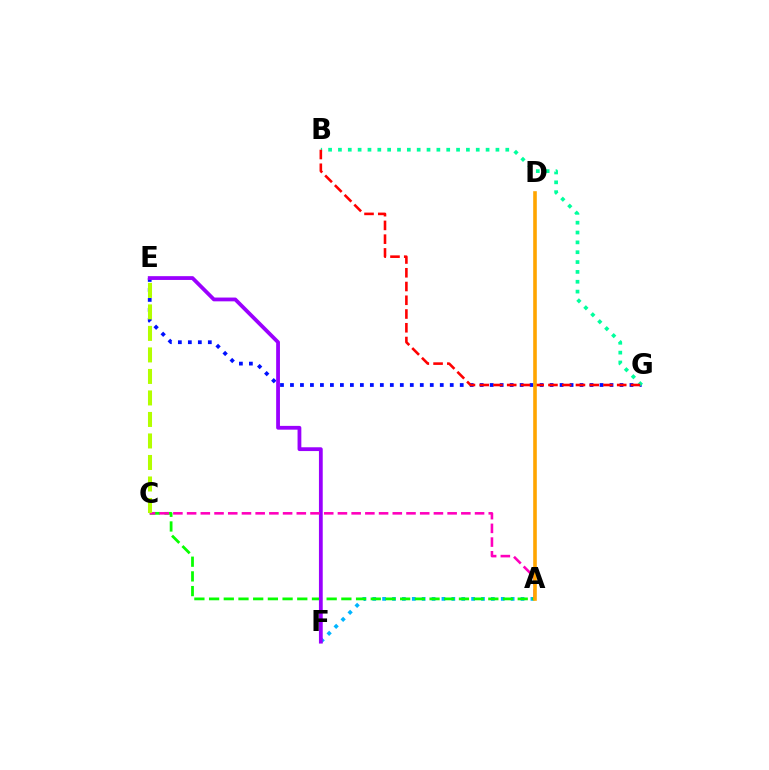{('A', 'F'): [{'color': '#00b5ff', 'line_style': 'dotted', 'thickness': 2.69}], ('A', 'C'): [{'color': '#08ff00', 'line_style': 'dashed', 'thickness': 2.0}, {'color': '#ff00bd', 'line_style': 'dashed', 'thickness': 1.86}], ('E', 'G'): [{'color': '#0010ff', 'line_style': 'dotted', 'thickness': 2.71}], ('B', 'G'): [{'color': '#00ff9d', 'line_style': 'dotted', 'thickness': 2.67}, {'color': '#ff0000', 'line_style': 'dashed', 'thickness': 1.87}], ('E', 'F'): [{'color': '#9b00ff', 'line_style': 'solid', 'thickness': 2.73}], ('A', 'D'): [{'color': '#ffa500', 'line_style': 'solid', 'thickness': 2.6}], ('C', 'E'): [{'color': '#b3ff00', 'line_style': 'dashed', 'thickness': 2.92}]}